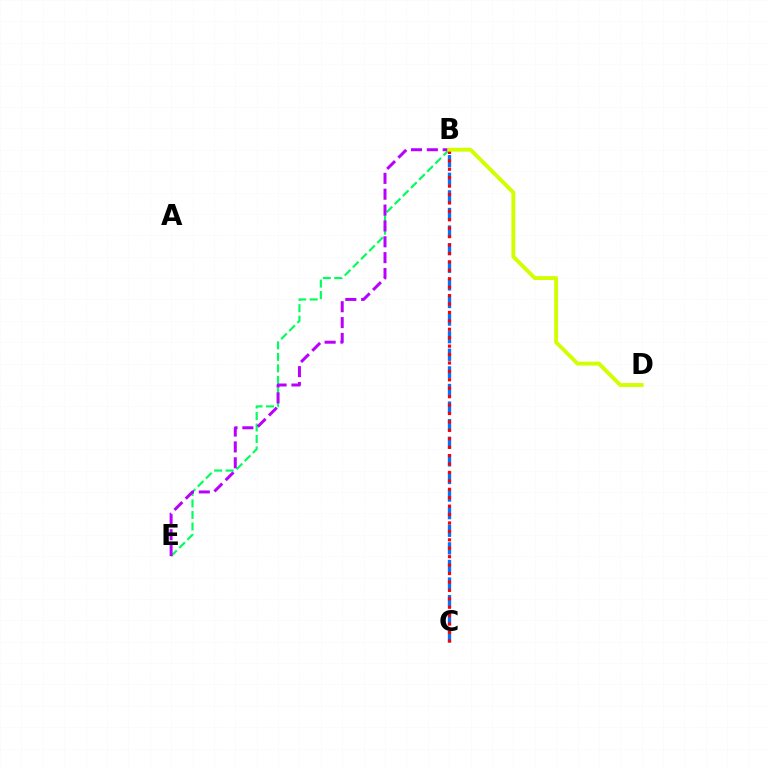{('B', 'C'): [{'color': '#0074ff', 'line_style': 'dashed', 'thickness': 2.39}, {'color': '#ff0000', 'line_style': 'dotted', 'thickness': 2.29}], ('B', 'E'): [{'color': '#00ff5c', 'line_style': 'dashed', 'thickness': 1.56}, {'color': '#b900ff', 'line_style': 'dashed', 'thickness': 2.15}], ('B', 'D'): [{'color': '#d1ff00', 'line_style': 'solid', 'thickness': 2.79}]}